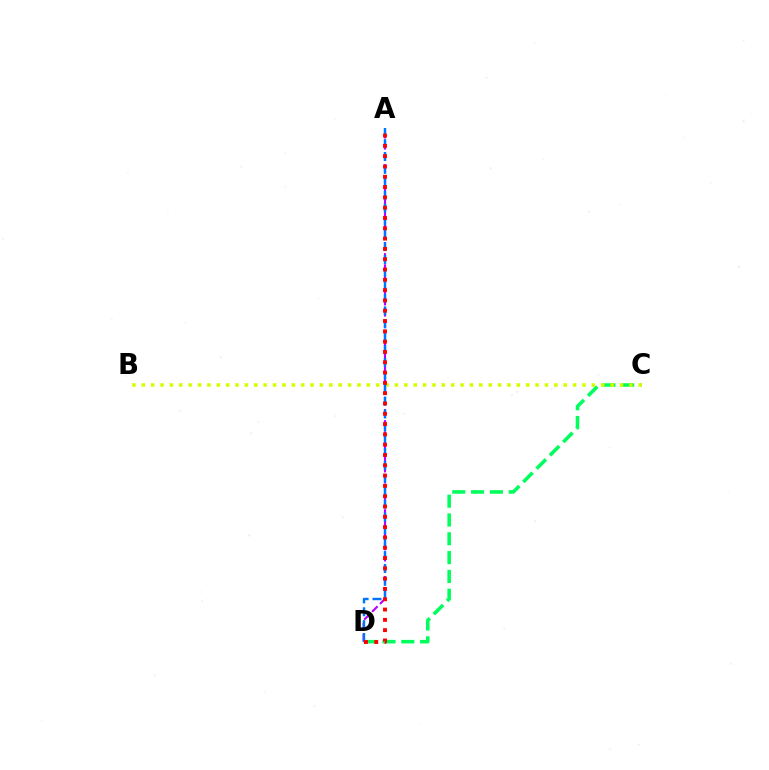{('A', 'D'): [{'color': '#b900ff', 'line_style': 'dashed', 'thickness': 1.51}, {'color': '#0074ff', 'line_style': 'dashed', 'thickness': 1.75}, {'color': '#ff0000', 'line_style': 'dotted', 'thickness': 2.8}], ('C', 'D'): [{'color': '#00ff5c', 'line_style': 'dashed', 'thickness': 2.56}], ('B', 'C'): [{'color': '#d1ff00', 'line_style': 'dotted', 'thickness': 2.55}]}